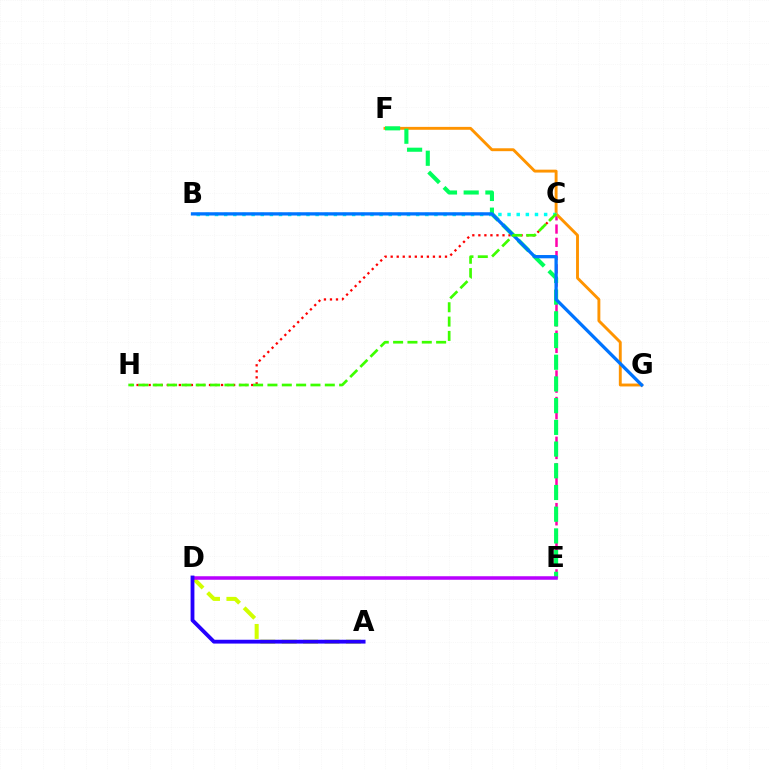{('C', 'E'): [{'color': '#ff00ac', 'line_style': 'dashed', 'thickness': 1.8}], ('C', 'H'): [{'color': '#ff0000', 'line_style': 'dotted', 'thickness': 1.64}, {'color': '#3dff00', 'line_style': 'dashed', 'thickness': 1.95}], ('F', 'G'): [{'color': '#ff9400', 'line_style': 'solid', 'thickness': 2.08}], ('A', 'D'): [{'color': '#d1ff00', 'line_style': 'dashed', 'thickness': 2.91}, {'color': '#2500ff', 'line_style': 'solid', 'thickness': 2.75}], ('E', 'F'): [{'color': '#00ff5c', 'line_style': 'dashed', 'thickness': 2.95}], ('B', 'C'): [{'color': '#00fff6', 'line_style': 'dotted', 'thickness': 2.48}], ('D', 'E'): [{'color': '#b900ff', 'line_style': 'solid', 'thickness': 2.53}], ('B', 'G'): [{'color': '#0074ff', 'line_style': 'solid', 'thickness': 2.36}]}